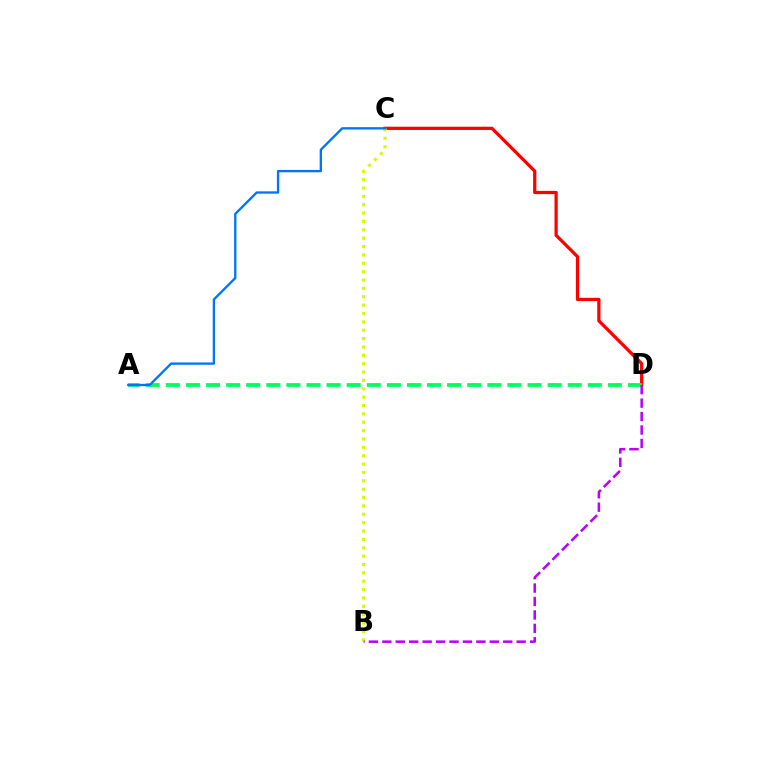{('C', 'D'): [{'color': '#ff0000', 'line_style': 'solid', 'thickness': 2.33}], ('A', 'D'): [{'color': '#00ff5c', 'line_style': 'dashed', 'thickness': 2.73}], ('B', 'C'): [{'color': '#d1ff00', 'line_style': 'dotted', 'thickness': 2.27}], ('B', 'D'): [{'color': '#b900ff', 'line_style': 'dashed', 'thickness': 1.82}], ('A', 'C'): [{'color': '#0074ff', 'line_style': 'solid', 'thickness': 1.68}]}